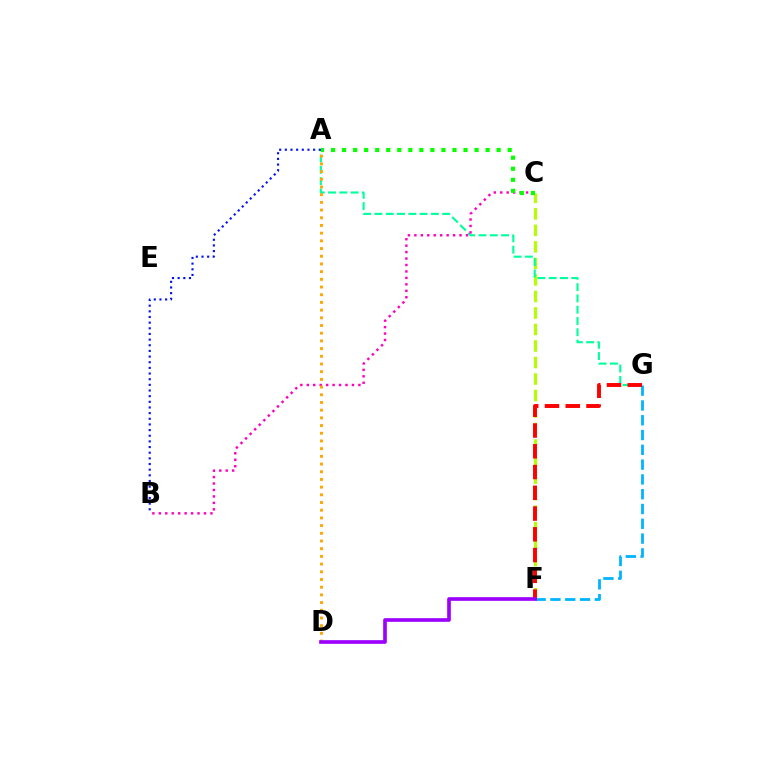{('C', 'F'): [{'color': '#b3ff00', 'line_style': 'dashed', 'thickness': 2.24}], ('A', 'G'): [{'color': '#00ff9d', 'line_style': 'dashed', 'thickness': 1.53}], ('F', 'G'): [{'color': '#00b5ff', 'line_style': 'dashed', 'thickness': 2.01}, {'color': '#ff0000', 'line_style': 'dashed', 'thickness': 2.82}], ('B', 'C'): [{'color': '#ff00bd', 'line_style': 'dotted', 'thickness': 1.75}], ('A', 'D'): [{'color': '#ffa500', 'line_style': 'dotted', 'thickness': 2.09}], ('A', 'C'): [{'color': '#08ff00', 'line_style': 'dotted', 'thickness': 3.0}], ('A', 'B'): [{'color': '#0010ff', 'line_style': 'dotted', 'thickness': 1.54}], ('D', 'F'): [{'color': '#9b00ff', 'line_style': 'solid', 'thickness': 2.62}]}